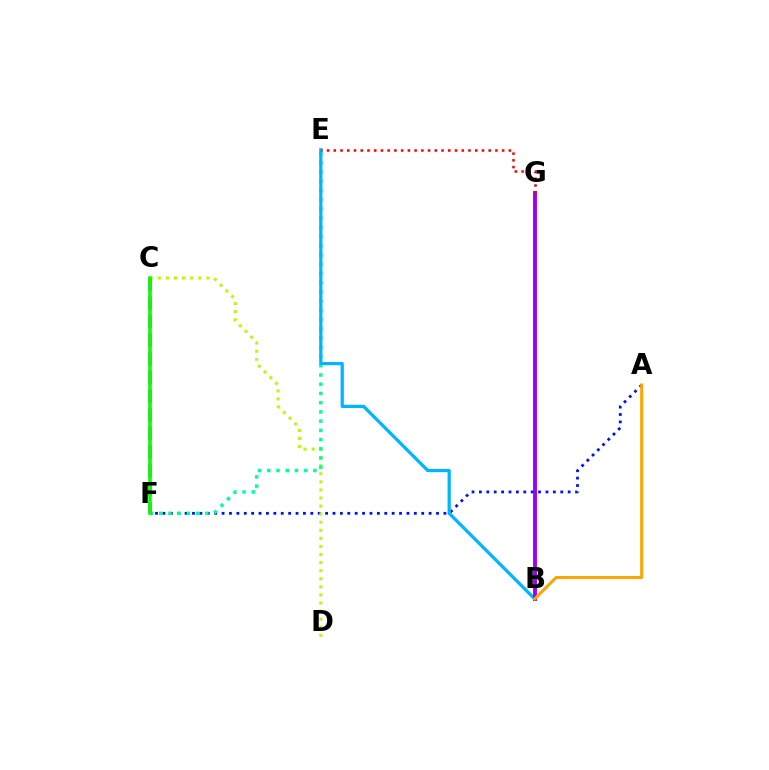{('A', 'F'): [{'color': '#0010ff', 'line_style': 'dotted', 'thickness': 2.01}], ('C', 'D'): [{'color': '#b3ff00', 'line_style': 'dotted', 'thickness': 2.2}], ('E', 'F'): [{'color': '#00ff9d', 'line_style': 'dotted', 'thickness': 2.51}], ('C', 'F'): [{'color': '#ff00bd', 'line_style': 'dashed', 'thickness': 2.53}, {'color': '#08ff00', 'line_style': 'solid', 'thickness': 2.57}], ('B', 'E'): [{'color': '#00b5ff', 'line_style': 'solid', 'thickness': 2.32}], ('B', 'G'): [{'color': '#9b00ff', 'line_style': 'solid', 'thickness': 2.8}], ('A', 'B'): [{'color': '#ffa500', 'line_style': 'solid', 'thickness': 2.16}], ('E', 'G'): [{'color': '#ff0000', 'line_style': 'dotted', 'thickness': 1.83}]}